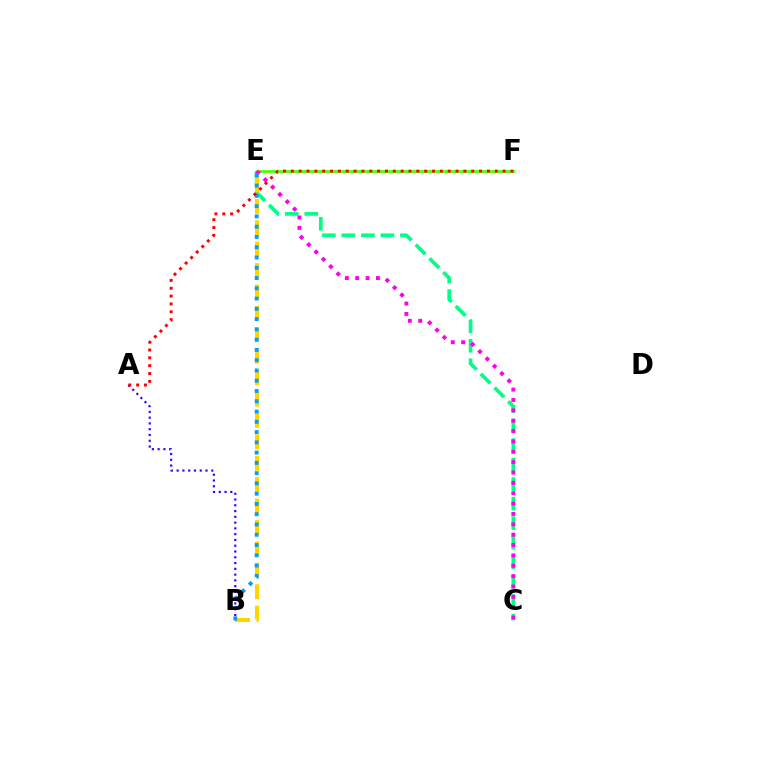{('C', 'E'): [{'color': '#00ff86', 'line_style': 'dashed', 'thickness': 2.65}, {'color': '#ff00ed', 'line_style': 'dotted', 'thickness': 2.82}], ('E', 'F'): [{'color': '#4fff00', 'line_style': 'solid', 'thickness': 2.0}], ('B', 'E'): [{'color': '#ffd500', 'line_style': 'dashed', 'thickness': 2.91}, {'color': '#009eff', 'line_style': 'dotted', 'thickness': 2.79}], ('A', 'B'): [{'color': '#3700ff', 'line_style': 'dotted', 'thickness': 1.57}], ('A', 'F'): [{'color': '#ff0000', 'line_style': 'dotted', 'thickness': 2.13}]}